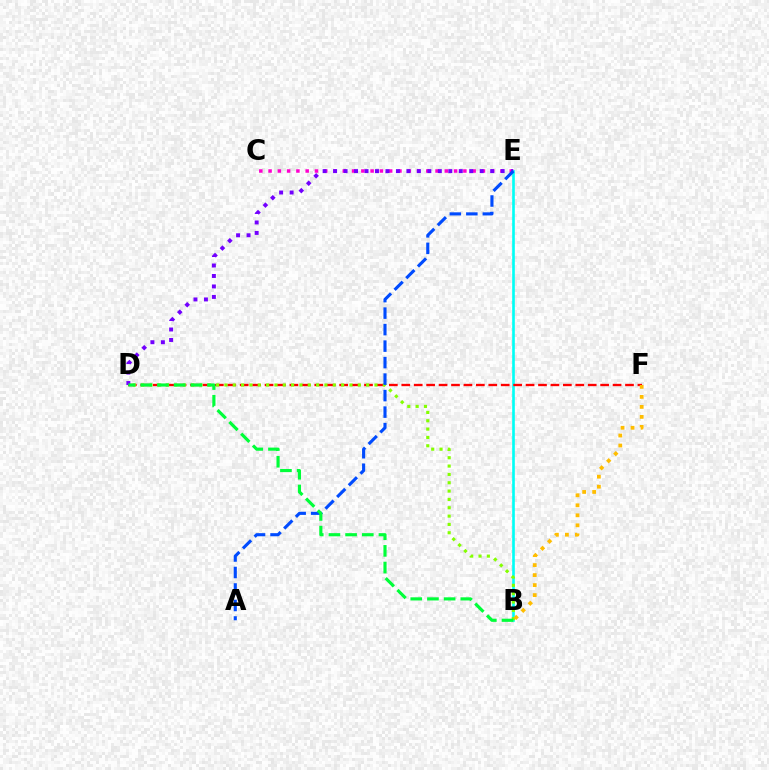{('B', 'E'): [{'color': '#00fff6', 'line_style': 'solid', 'thickness': 1.9}], ('D', 'F'): [{'color': '#ff0000', 'line_style': 'dashed', 'thickness': 1.69}], ('B', 'D'): [{'color': '#84ff00', 'line_style': 'dotted', 'thickness': 2.27}, {'color': '#00ff39', 'line_style': 'dashed', 'thickness': 2.27}], ('C', 'E'): [{'color': '#ff00cf', 'line_style': 'dotted', 'thickness': 2.52}], ('D', 'E'): [{'color': '#7200ff', 'line_style': 'dotted', 'thickness': 2.85}], ('B', 'F'): [{'color': '#ffbd00', 'line_style': 'dotted', 'thickness': 2.72}], ('A', 'E'): [{'color': '#004bff', 'line_style': 'dashed', 'thickness': 2.24}]}